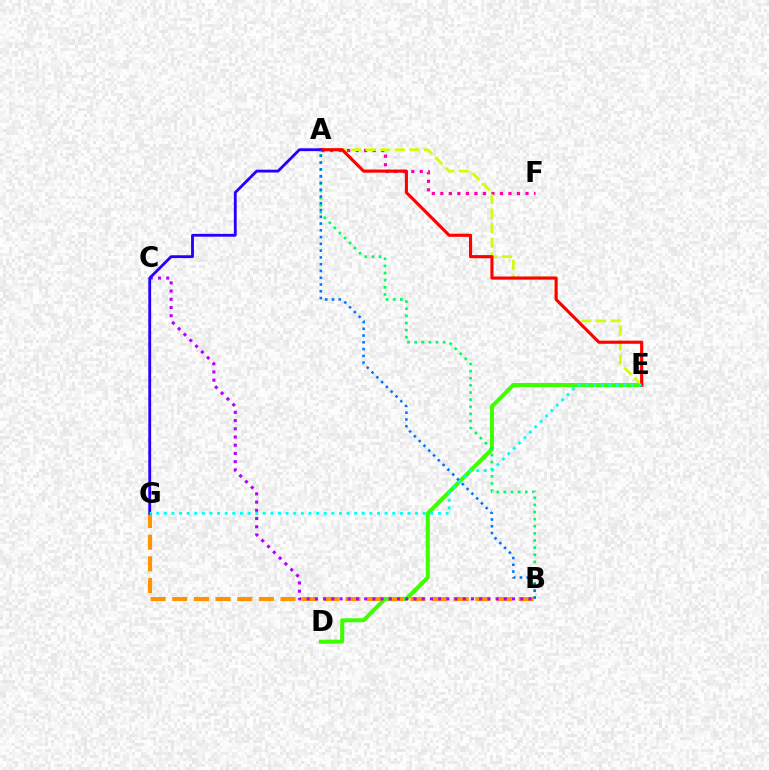{('D', 'E'): [{'color': '#3dff00', 'line_style': 'solid', 'thickness': 2.88}], ('B', 'G'): [{'color': '#ff9400', 'line_style': 'dashed', 'thickness': 2.94}], ('B', 'C'): [{'color': '#b900ff', 'line_style': 'dotted', 'thickness': 2.23}], ('A', 'F'): [{'color': '#ff00ac', 'line_style': 'dotted', 'thickness': 2.31}], ('A', 'E'): [{'color': '#d1ff00', 'line_style': 'dashed', 'thickness': 1.98}, {'color': '#ff0000', 'line_style': 'solid', 'thickness': 2.25}], ('A', 'B'): [{'color': '#00ff5c', 'line_style': 'dotted', 'thickness': 1.94}, {'color': '#0074ff', 'line_style': 'dotted', 'thickness': 1.84}], ('A', 'G'): [{'color': '#2500ff', 'line_style': 'solid', 'thickness': 2.04}], ('E', 'G'): [{'color': '#00fff6', 'line_style': 'dotted', 'thickness': 2.07}]}